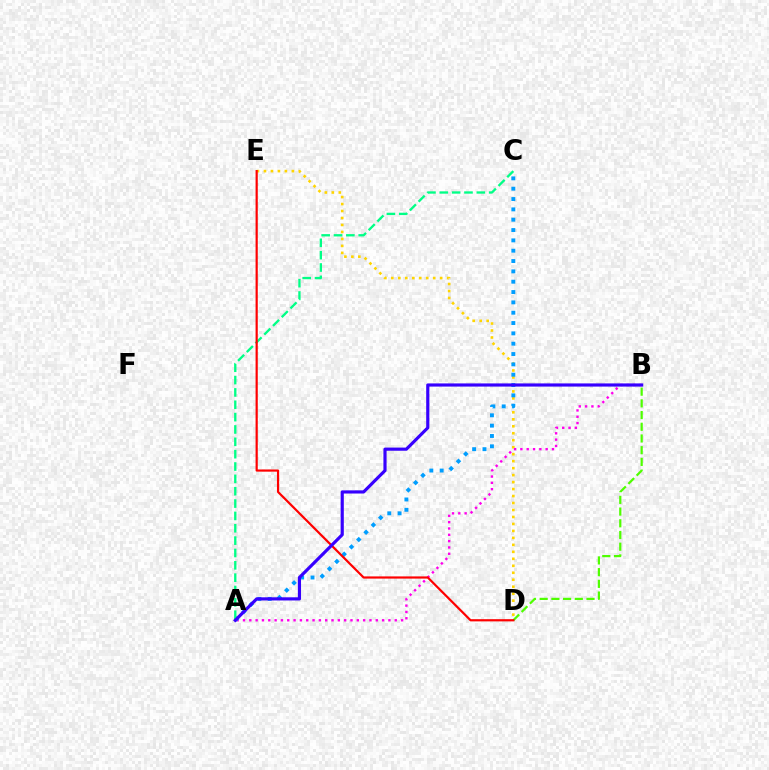{('D', 'E'): [{'color': '#ffd500', 'line_style': 'dotted', 'thickness': 1.9}, {'color': '#ff0000', 'line_style': 'solid', 'thickness': 1.58}], ('A', 'B'): [{'color': '#ff00ed', 'line_style': 'dotted', 'thickness': 1.72}, {'color': '#3700ff', 'line_style': 'solid', 'thickness': 2.28}], ('A', 'C'): [{'color': '#009eff', 'line_style': 'dotted', 'thickness': 2.81}, {'color': '#00ff86', 'line_style': 'dashed', 'thickness': 1.68}], ('B', 'D'): [{'color': '#4fff00', 'line_style': 'dashed', 'thickness': 1.59}]}